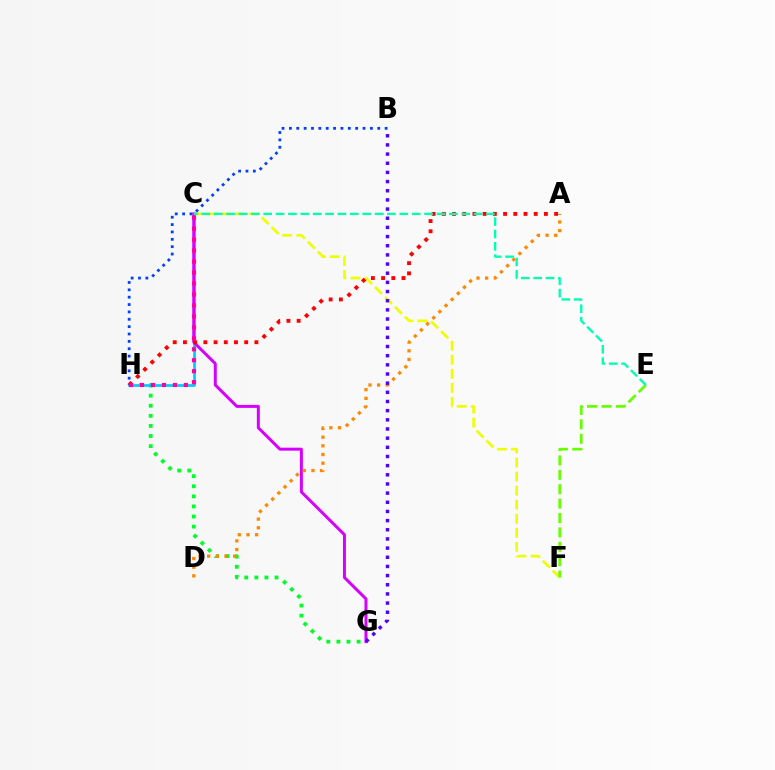{('C', 'F'): [{'color': '#eeff00', 'line_style': 'dashed', 'thickness': 1.91}], ('G', 'H'): [{'color': '#00ff27', 'line_style': 'dotted', 'thickness': 2.74}], ('C', 'H'): [{'color': '#00c7ff', 'line_style': 'solid', 'thickness': 1.91}, {'color': '#ff00a0', 'line_style': 'dotted', 'thickness': 2.98}], ('B', 'H'): [{'color': '#003fff', 'line_style': 'dotted', 'thickness': 2.0}], ('C', 'G'): [{'color': '#d600ff', 'line_style': 'solid', 'thickness': 2.15}], ('A', 'H'): [{'color': '#ff0000', 'line_style': 'dotted', 'thickness': 2.77}], ('E', 'F'): [{'color': '#66ff00', 'line_style': 'dashed', 'thickness': 1.96}], ('A', 'D'): [{'color': '#ff8800', 'line_style': 'dotted', 'thickness': 2.36}], ('B', 'G'): [{'color': '#4f00ff', 'line_style': 'dotted', 'thickness': 2.49}], ('C', 'E'): [{'color': '#00ffaf', 'line_style': 'dashed', 'thickness': 1.68}]}